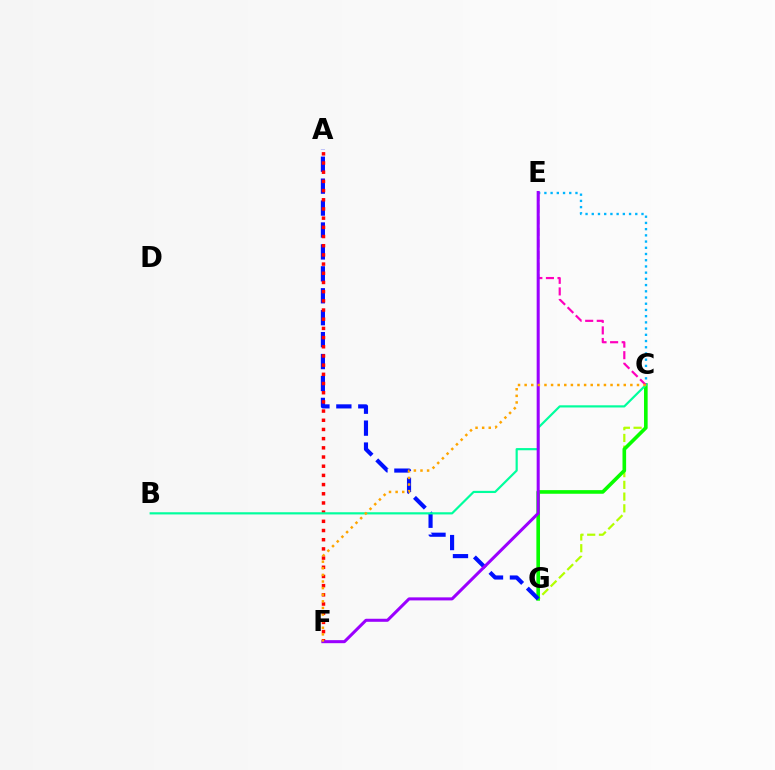{('C', 'G'): [{'color': '#b3ff00', 'line_style': 'dashed', 'thickness': 1.59}, {'color': '#08ff00', 'line_style': 'solid', 'thickness': 2.61}], ('A', 'G'): [{'color': '#0010ff', 'line_style': 'dashed', 'thickness': 2.98}], ('A', 'F'): [{'color': '#ff0000', 'line_style': 'dotted', 'thickness': 2.5}], ('C', 'E'): [{'color': '#00b5ff', 'line_style': 'dotted', 'thickness': 1.69}, {'color': '#ff00bd', 'line_style': 'dashed', 'thickness': 1.57}], ('B', 'C'): [{'color': '#00ff9d', 'line_style': 'solid', 'thickness': 1.57}], ('E', 'F'): [{'color': '#9b00ff', 'line_style': 'solid', 'thickness': 2.19}], ('C', 'F'): [{'color': '#ffa500', 'line_style': 'dotted', 'thickness': 1.8}]}